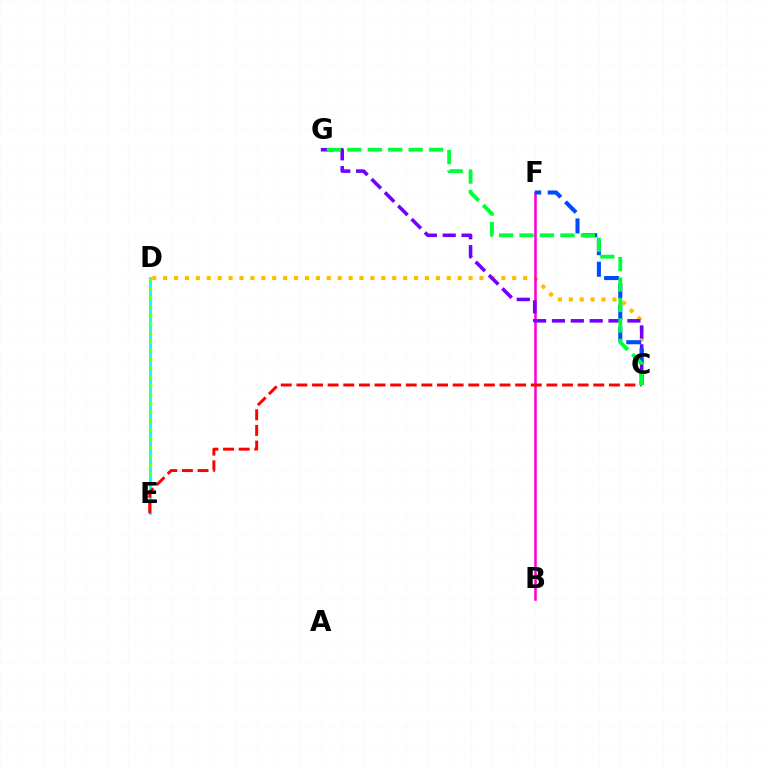{('C', 'D'): [{'color': '#ffbd00', 'line_style': 'dotted', 'thickness': 2.96}], ('B', 'F'): [{'color': '#ff00cf', 'line_style': 'solid', 'thickness': 1.83}], ('D', 'E'): [{'color': '#00fff6', 'line_style': 'solid', 'thickness': 2.03}, {'color': '#84ff00', 'line_style': 'dotted', 'thickness': 2.4}], ('C', 'G'): [{'color': '#7200ff', 'line_style': 'dashed', 'thickness': 2.56}, {'color': '#00ff39', 'line_style': 'dashed', 'thickness': 2.78}], ('C', 'F'): [{'color': '#004bff', 'line_style': 'dashed', 'thickness': 2.93}], ('C', 'E'): [{'color': '#ff0000', 'line_style': 'dashed', 'thickness': 2.12}]}